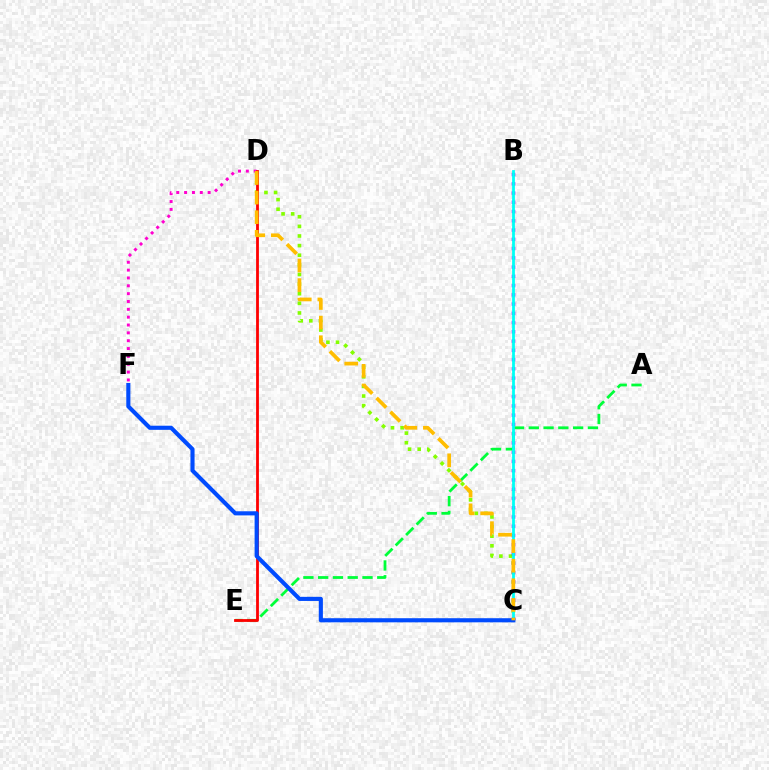{('D', 'F'): [{'color': '#ff00cf', 'line_style': 'dotted', 'thickness': 2.13}], ('C', 'D'): [{'color': '#84ff00', 'line_style': 'dotted', 'thickness': 2.61}, {'color': '#ffbd00', 'line_style': 'dashed', 'thickness': 2.67}], ('B', 'C'): [{'color': '#7200ff', 'line_style': 'dotted', 'thickness': 2.51}, {'color': '#00fff6', 'line_style': 'solid', 'thickness': 2.0}], ('A', 'E'): [{'color': '#00ff39', 'line_style': 'dashed', 'thickness': 2.01}], ('D', 'E'): [{'color': '#ff0000', 'line_style': 'solid', 'thickness': 2.02}], ('C', 'F'): [{'color': '#004bff', 'line_style': 'solid', 'thickness': 2.97}]}